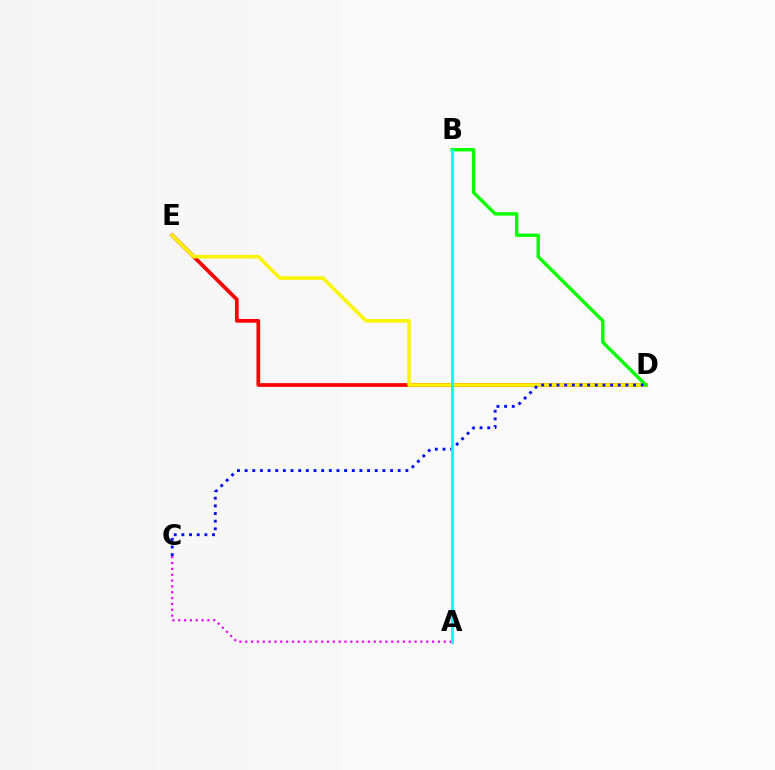{('A', 'C'): [{'color': '#ee00ff', 'line_style': 'dotted', 'thickness': 1.59}], ('D', 'E'): [{'color': '#ff0000', 'line_style': 'solid', 'thickness': 2.68}, {'color': '#fcf500', 'line_style': 'solid', 'thickness': 2.56}], ('B', 'D'): [{'color': '#08ff00', 'line_style': 'solid', 'thickness': 2.45}], ('C', 'D'): [{'color': '#0010ff', 'line_style': 'dotted', 'thickness': 2.08}], ('A', 'B'): [{'color': '#00fff6', 'line_style': 'solid', 'thickness': 1.99}]}